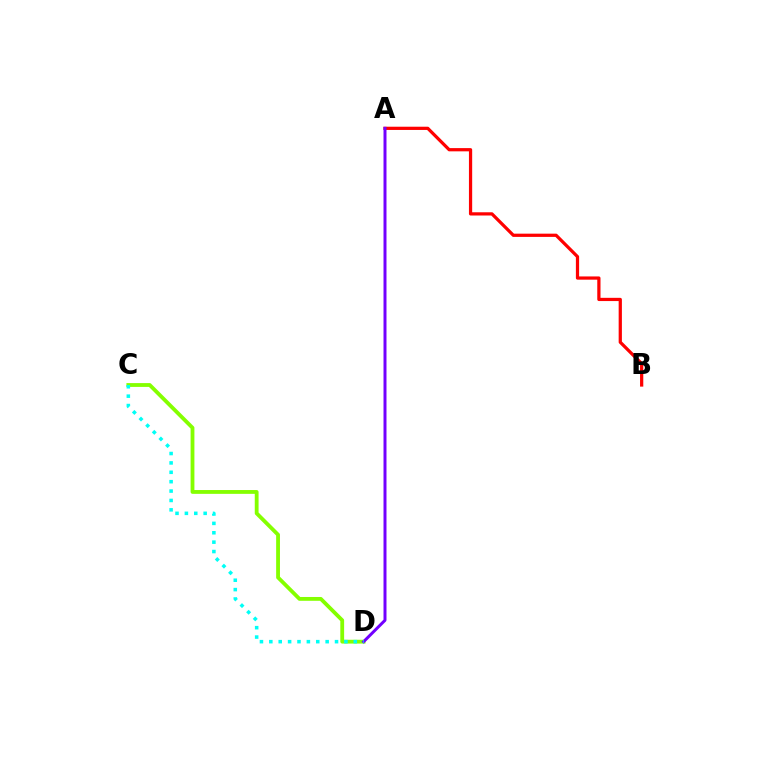{('C', 'D'): [{'color': '#84ff00', 'line_style': 'solid', 'thickness': 2.75}, {'color': '#00fff6', 'line_style': 'dotted', 'thickness': 2.55}], ('A', 'B'): [{'color': '#ff0000', 'line_style': 'solid', 'thickness': 2.33}], ('A', 'D'): [{'color': '#7200ff', 'line_style': 'solid', 'thickness': 2.15}]}